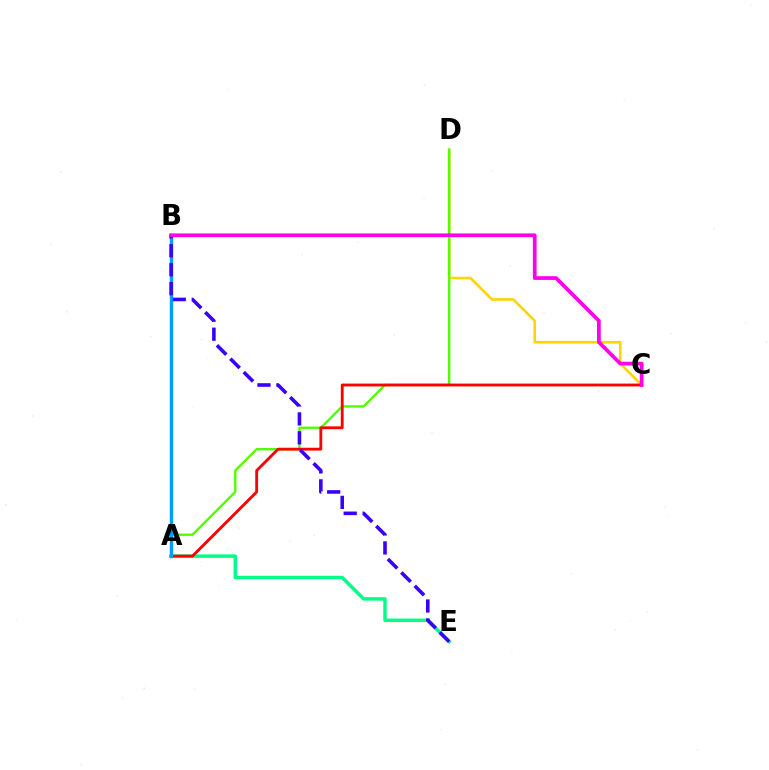{('C', 'D'): [{'color': '#ffd500', 'line_style': 'solid', 'thickness': 1.88}], ('A', 'D'): [{'color': '#4fff00', 'line_style': 'solid', 'thickness': 1.7}], ('A', 'E'): [{'color': '#00ff86', 'line_style': 'solid', 'thickness': 2.48}], ('A', 'C'): [{'color': '#ff0000', 'line_style': 'solid', 'thickness': 2.05}], ('A', 'B'): [{'color': '#009eff', 'line_style': 'solid', 'thickness': 2.44}], ('B', 'E'): [{'color': '#3700ff', 'line_style': 'dashed', 'thickness': 2.57}], ('B', 'C'): [{'color': '#ff00ed', 'line_style': 'solid', 'thickness': 2.67}]}